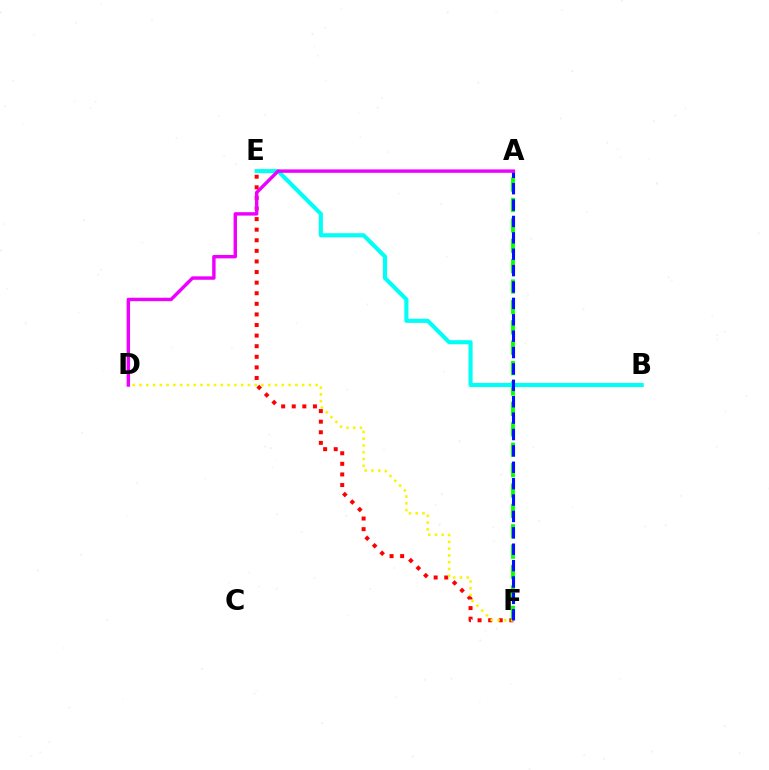{('E', 'F'): [{'color': '#ff0000', 'line_style': 'dotted', 'thickness': 2.88}], ('D', 'F'): [{'color': '#fcf500', 'line_style': 'dotted', 'thickness': 1.84}], ('A', 'F'): [{'color': '#08ff00', 'line_style': 'dashed', 'thickness': 2.77}, {'color': '#0010ff', 'line_style': 'dashed', 'thickness': 2.23}], ('B', 'E'): [{'color': '#00fff6', 'line_style': 'solid', 'thickness': 2.96}], ('A', 'D'): [{'color': '#ee00ff', 'line_style': 'solid', 'thickness': 2.46}]}